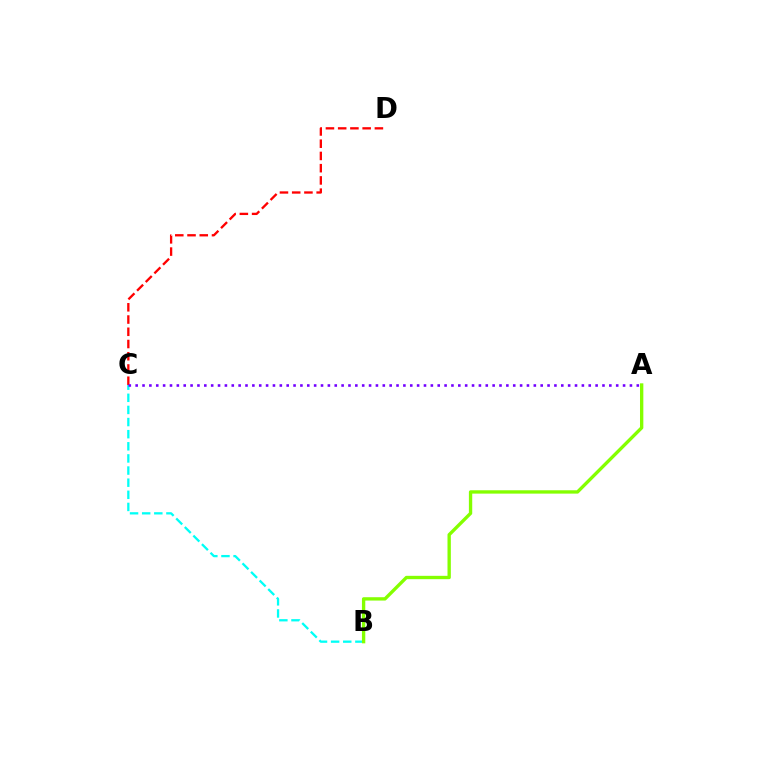{('B', 'C'): [{'color': '#00fff6', 'line_style': 'dashed', 'thickness': 1.65}], ('A', 'B'): [{'color': '#84ff00', 'line_style': 'solid', 'thickness': 2.41}], ('C', 'D'): [{'color': '#ff0000', 'line_style': 'dashed', 'thickness': 1.66}], ('A', 'C'): [{'color': '#7200ff', 'line_style': 'dotted', 'thickness': 1.87}]}